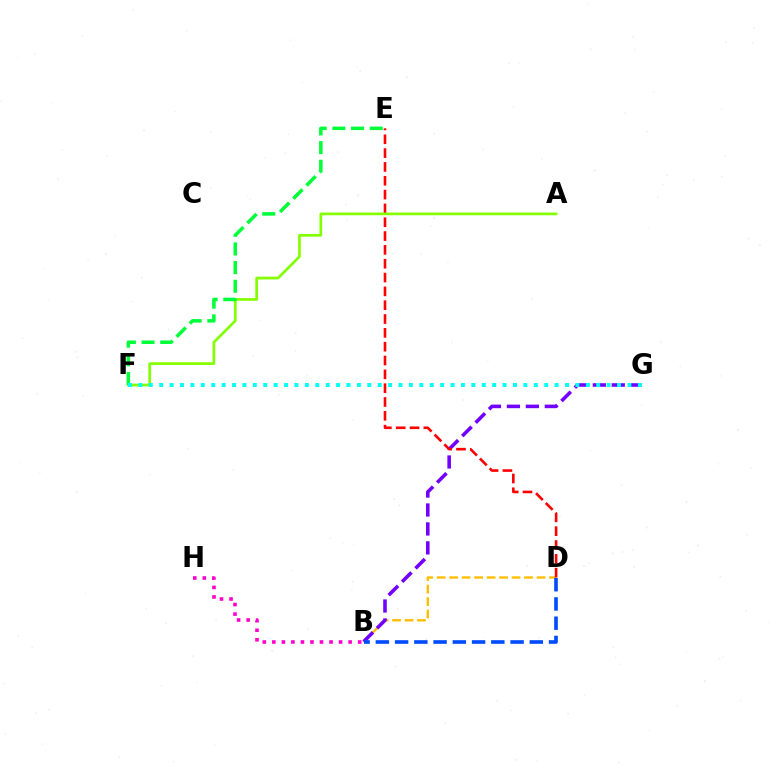{('B', 'D'): [{'color': '#ffbd00', 'line_style': 'dashed', 'thickness': 1.7}, {'color': '#004bff', 'line_style': 'dashed', 'thickness': 2.61}], ('B', 'G'): [{'color': '#7200ff', 'line_style': 'dashed', 'thickness': 2.58}], ('B', 'H'): [{'color': '#ff00cf', 'line_style': 'dotted', 'thickness': 2.59}], ('D', 'E'): [{'color': '#ff0000', 'line_style': 'dashed', 'thickness': 1.88}], ('A', 'F'): [{'color': '#84ff00', 'line_style': 'solid', 'thickness': 1.96}], ('E', 'F'): [{'color': '#00ff39', 'line_style': 'dashed', 'thickness': 2.54}], ('F', 'G'): [{'color': '#00fff6', 'line_style': 'dotted', 'thickness': 2.83}]}